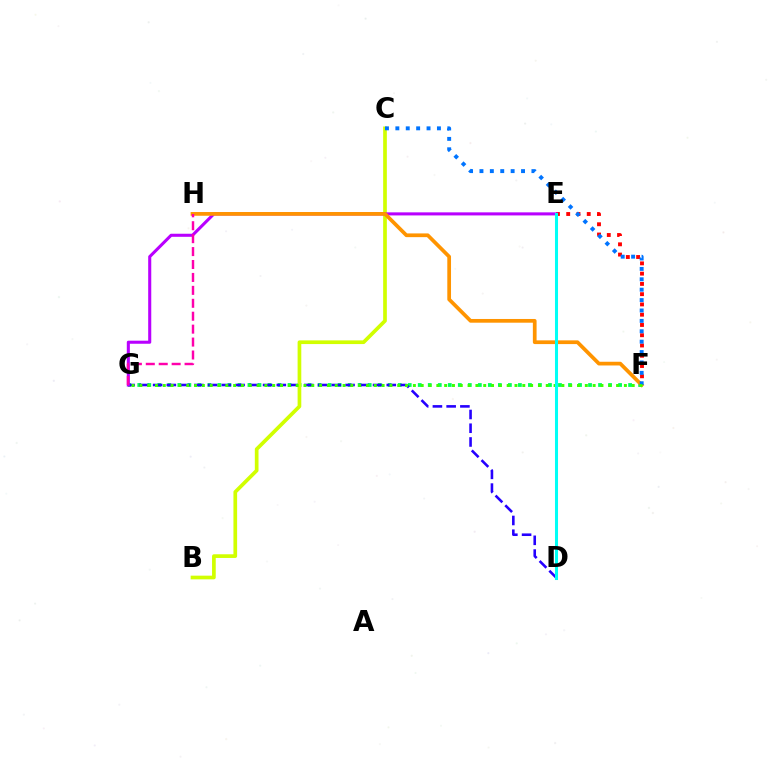{('F', 'G'): [{'color': '#00ff5c', 'line_style': 'dotted', 'thickness': 2.72}, {'color': '#3dff00', 'line_style': 'dotted', 'thickness': 2.12}], ('D', 'G'): [{'color': '#2500ff', 'line_style': 'dashed', 'thickness': 1.87}], ('B', 'C'): [{'color': '#d1ff00', 'line_style': 'solid', 'thickness': 2.66}], ('E', 'F'): [{'color': '#ff0000', 'line_style': 'dotted', 'thickness': 2.79}], ('E', 'G'): [{'color': '#b900ff', 'line_style': 'solid', 'thickness': 2.21}], ('F', 'H'): [{'color': '#ff9400', 'line_style': 'solid', 'thickness': 2.68}], ('C', 'F'): [{'color': '#0074ff', 'line_style': 'dotted', 'thickness': 2.82}], ('G', 'H'): [{'color': '#ff00ac', 'line_style': 'dashed', 'thickness': 1.76}], ('D', 'E'): [{'color': '#00fff6', 'line_style': 'solid', 'thickness': 2.19}]}